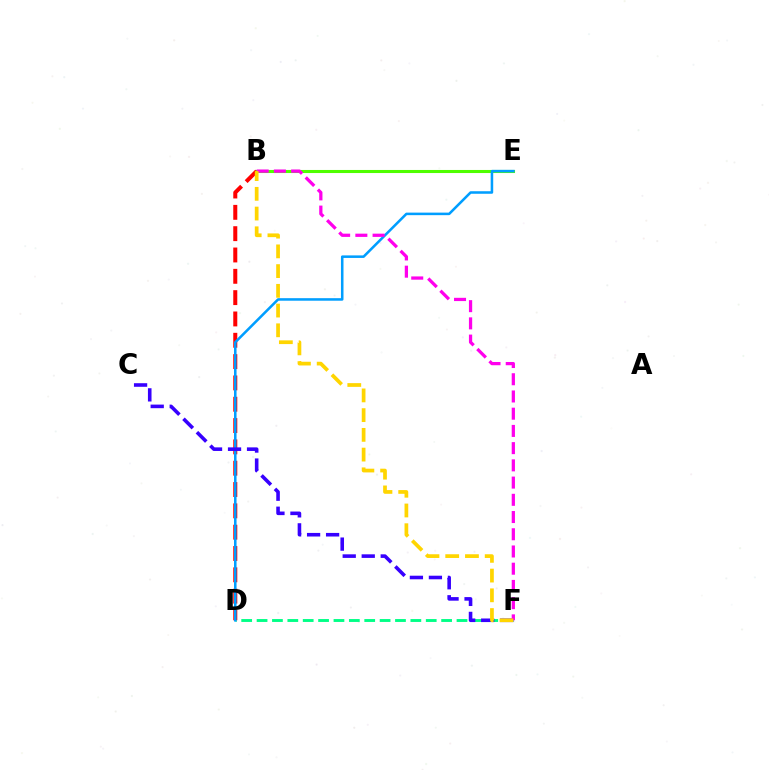{('D', 'F'): [{'color': '#00ff86', 'line_style': 'dashed', 'thickness': 2.09}], ('B', 'D'): [{'color': '#ff0000', 'line_style': 'dashed', 'thickness': 2.9}], ('B', 'E'): [{'color': '#4fff00', 'line_style': 'solid', 'thickness': 2.21}], ('D', 'E'): [{'color': '#009eff', 'line_style': 'solid', 'thickness': 1.83}], ('C', 'F'): [{'color': '#3700ff', 'line_style': 'dashed', 'thickness': 2.58}], ('B', 'F'): [{'color': '#ff00ed', 'line_style': 'dashed', 'thickness': 2.34}, {'color': '#ffd500', 'line_style': 'dashed', 'thickness': 2.68}]}